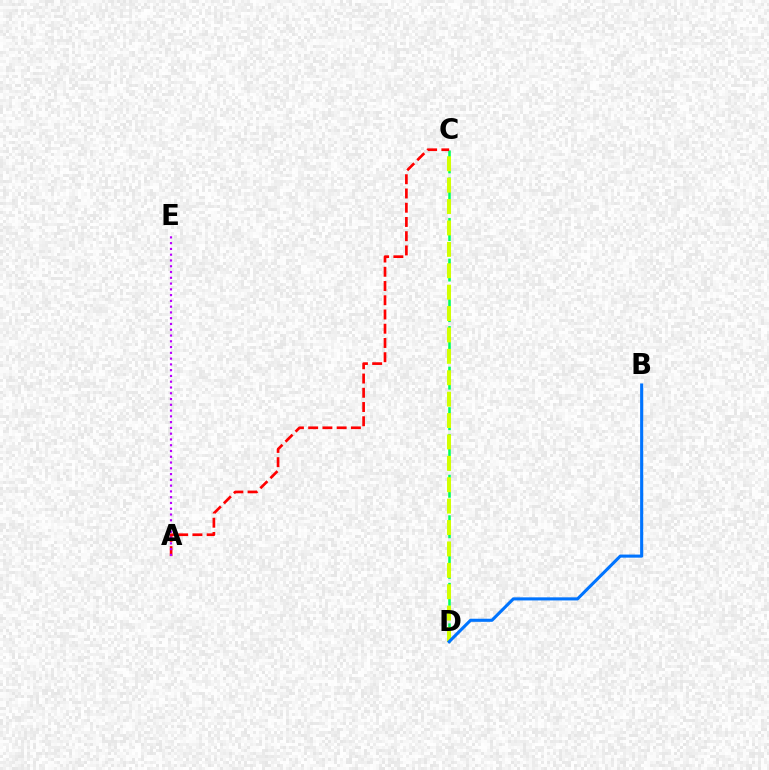{('C', 'D'): [{'color': '#00ff5c', 'line_style': 'dashed', 'thickness': 1.84}, {'color': '#d1ff00', 'line_style': 'dashed', 'thickness': 2.91}], ('A', 'C'): [{'color': '#ff0000', 'line_style': 'dashed', 'thickness': 1.93}], ('A', 'E'): [{'color': '#b900ff', 'line_style': 'dotted', 'thickness': 1.57}], ('B', 'D'): [{'color': '#0074ff', 'line_style': 'solid', 'thickness': 2.22}]}